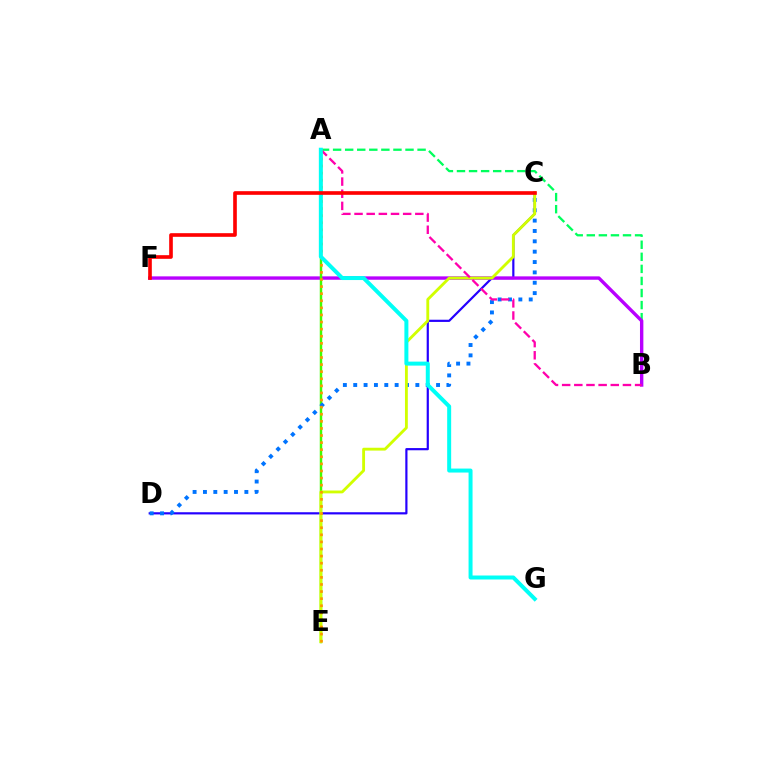{('C', 'D'): [{'color': '#2500ff', 'line_style': 'solid', 'thickness': 1.58}, {'color': '#0074ff', 'line_style': 'dotted', 'thickness': 2.81}], ('A', 'B'): [{'color': '#00ff5c', 'line_style': 'dashed', 'thickness': 1.64}, {'color': '#ff00ac', 'line_style': 'dashed', 'thickness': 1.65}], ('B', 'F'): [{'color': '#b900ff', 'line_style': 'solid', 'thickness': 2.44}], ('A', 'E'): [{'color': '#3dff00', 'line_style': 'solid', 'thickness': 1.77}, {'color': '#ff9400', 'line_style': 'dotted', 'thickness': 1.93}], ('C', 'E'): [{'color': '#d1ff00', 'line_style': 'solid', 'thickness': 2.05}], ('A', 'G'): [{'color': '#00fff6', 'line_style': 'solid', 'thickness': 2.87}], ('C', 'F'): [{'color': '#ff0000', 'line_style': 'solid', 'thickness': 2.62}]}